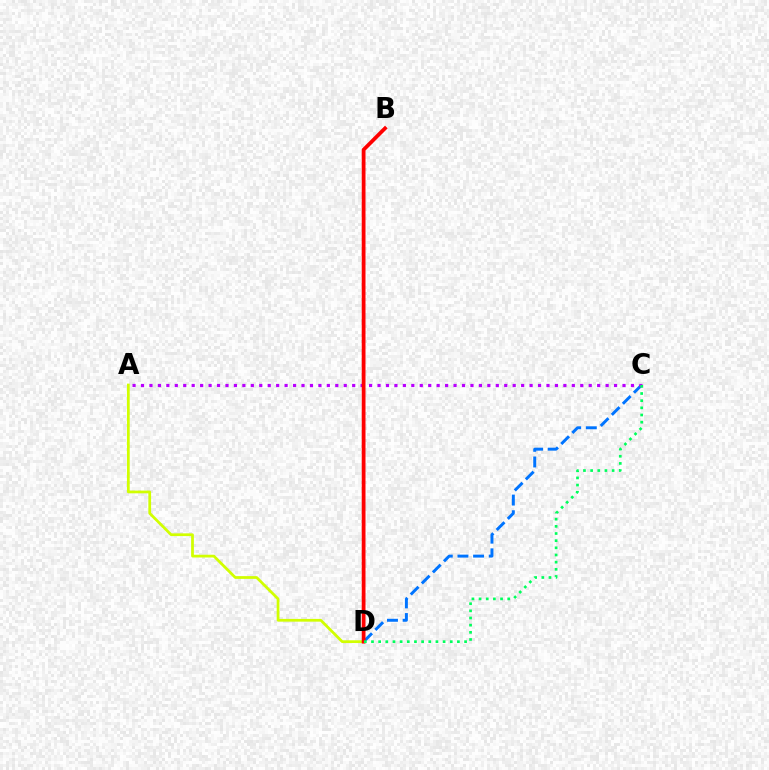{('C', 'D'): [{'color': '#0074ff', 'line_style': 'dashed', 'thickness': 2.13}, {'color': '#00ff5c', 'line_style': 'dotted', 'thickness': 1.95}], ('A', 'C'): [{'color': '#b900ff', 'line_style': 'dotted', 'thickness': 2.3}], ('A', 'D'): [{'color': '#d1ff00', 'line_style': 'solid', 'thickness': 1.98}], ('B', 'D'): [{'color': '#ff0000', 'line_style': 'solid', 'thickness': 2.71}]}